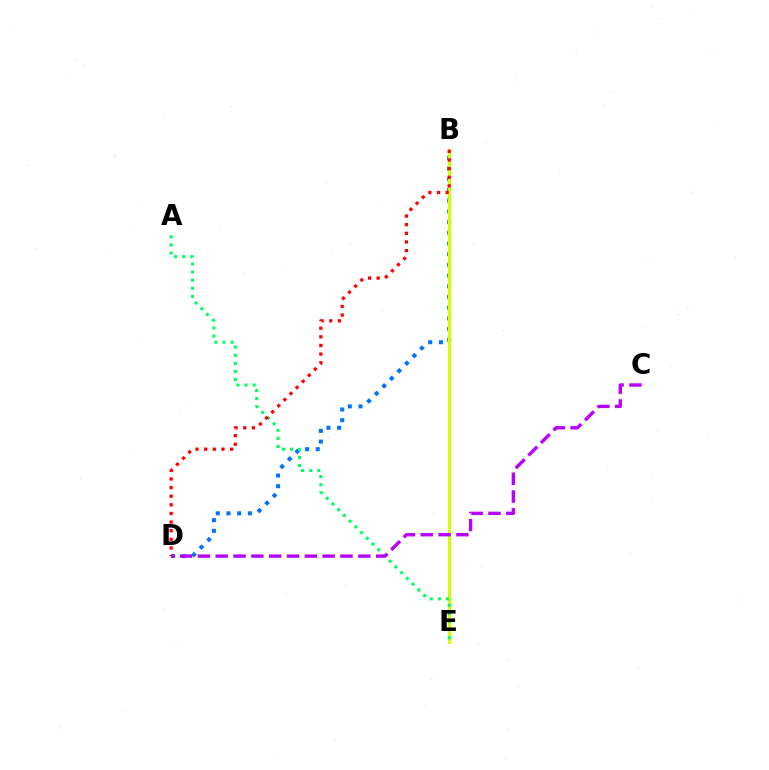{('B', 'D'): [{'color': '#0074ff', 'line_style': 'dotted', 'thickness': 2.91}, {'color': '#ff0000', 'line_style': 'dotted', 'thickness': 2.35}], ('B', 'E'): [{'color': '#d1ff00', 'line_style': 'solid', 'thickness': 2.22}], ('A', 'E'): [{'color': '#00ff5c', 'line_style': 'dotted', 'thickness': 2.2}], ('C', 'D'): [{'color': '#b900ff', 'line_style': 'dashed', 'thickness': 2.42}]}